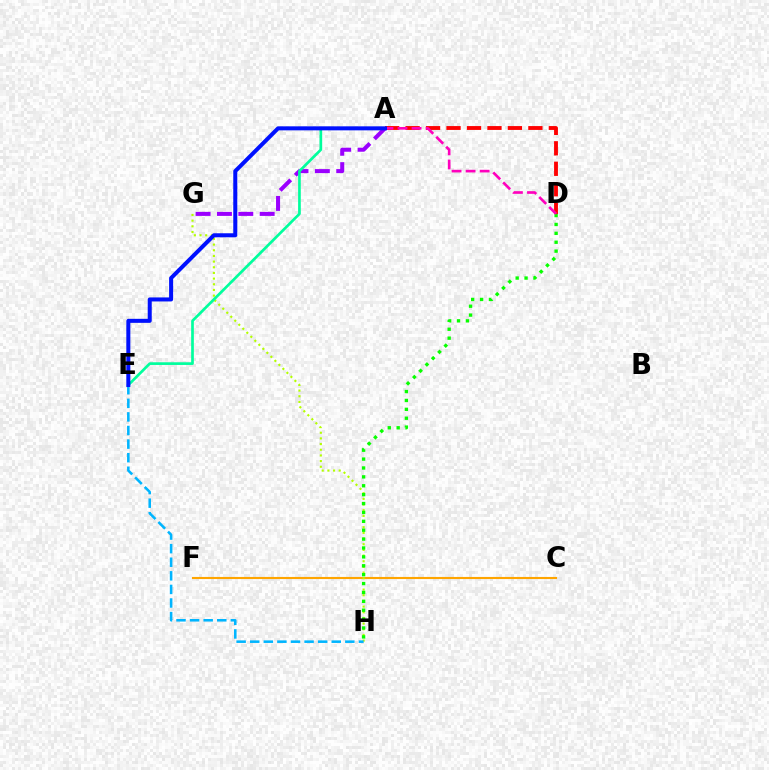{('C', 'F'): [{'color': '#ffa500', 'line_style': 'solid', 'thickness': 1.52}], ('G', 'H'): [{'color': '#b3ff00', 'line_style': 'dotted', 'thickness': 1.54}], ('D', 'H'): [{'color': '#08ff00', 'line_style': 'dotted', 'thickness': 2.42}], ('E', 'H'): [{'color': '#00b5ff', 'line_style': 'dashed', 'thickness': 1.85}], ('A', 'G'): [{'color': '#9b00ff', 'line_style': 'dashed', 'thickness': 2.9}], ('A', 'D'): [{'color': '#ff0000', 'line_style': 'dashed', 'thickness': 2.78}, {'color': '#ff00bd', 'line_style': 'dashed', 'thickness': 1.91}], ('A', 'E'): [{'color': '#00ff9d', 'line_style': 'solid', 'thickness': 1.94}, {'color': '#0010ff', 'line_style': 'solid', 'thickness': 2.89}]}